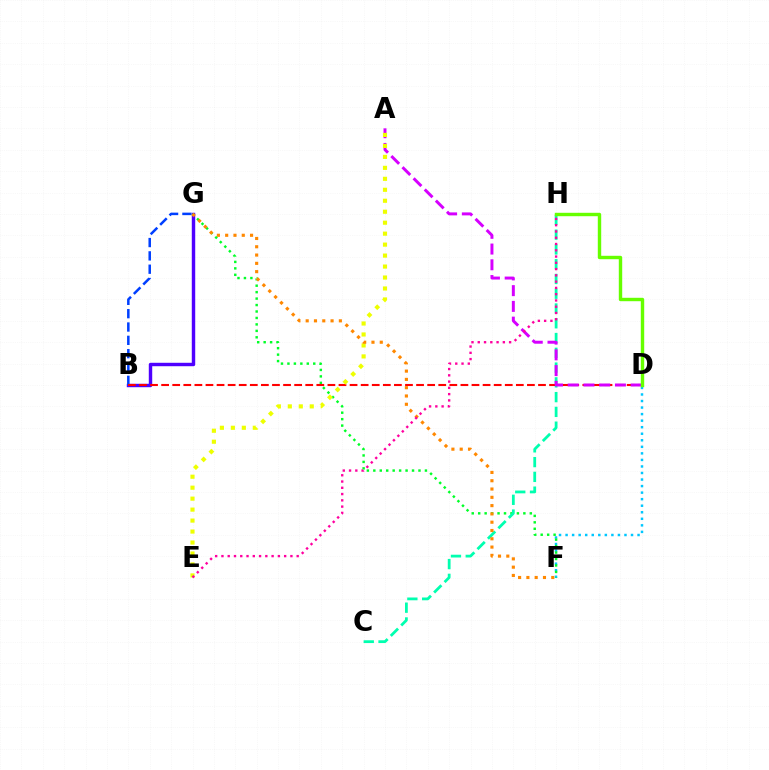{('D', 'F'): [{'color': '#00c7ff', 'line_style': 'dotted', 'thickness': 1.78}], ('B', 'G'): [{'color': '#4f00ff', 'line_style': 'solid', 'thickness': 2.47}, {'color': '#003fff', 'line_style': 'dashed', 'thickness': 1.81}], ('F', 'G'): [{'color': '#00ff27', 'line_style': 'dotted', 'thickness': 1.75}, {'color': '#ff8800', 'line_style': 'dotted', 'thickness': 2.25}], ('C', 'H'): [{'color': '#00ffaf', 'line_style': 'dashed', 'thickness': 2.01}], ('B', 'D'): [{'color': '#ff0000', 'line_style': 'dashed', 'thickness': 1.51}], ('A', 'D'): [{'color': '#d600ff', 'line_style': 'dashed', 'thickness': 2.14}], ('A', 'E'): [{'color': '#eeff00', 'line_style': 'dotted', 'thickness': 2.98}], ('D', 'H'): [{'color': '#66ff00', 'line_style': 'solid', 'thickness': 2.46}], ('E', 'H'): [{'color': '#ff00a0', 'line_style': 'dotted', 'thickness': 1.7}]}